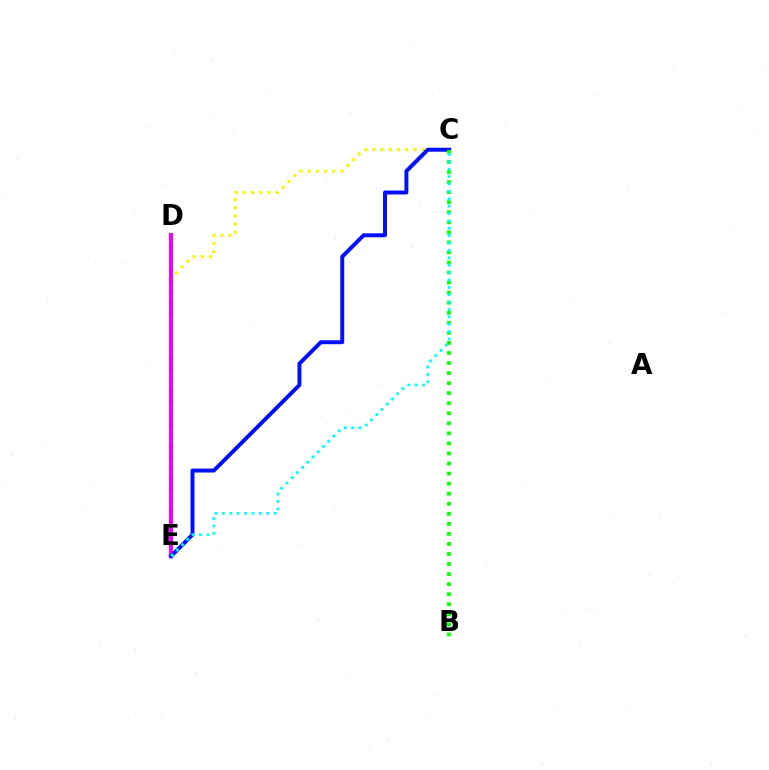{('D', 'E'): [{'color': '#ff0000', 'line_style': 'dotted', 'thickness': 2.99}, {'color': '#ee00ff', 'line_style': 'solid', 'thickness': 2.86}], ('C', 'E'): [{'color': '#fcf500', 'line_style': 'dotted', 'thickness': 2.22}, {'color': '#0010ff', 'line_style': 'solid', 'thickness': 2.85}, {'color': '#00fff6', 'line_style': 'dotted', 'thickness': 2.01}], ('B', 'C'): [{'color': '#08ff00', 'line_style': 'dotted', 'thickness': 2.73}]}